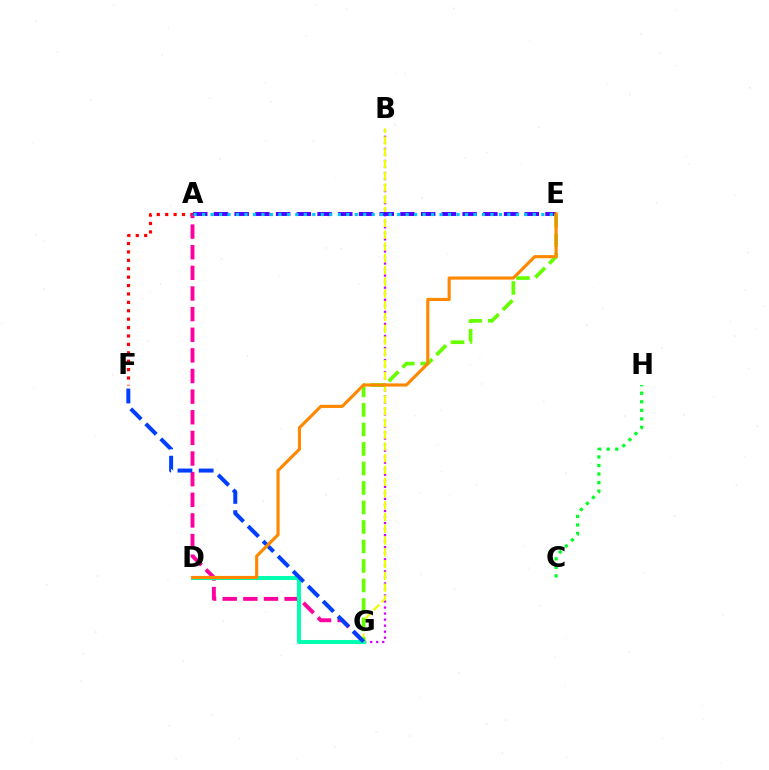{('B', 'G'): [{'color': '#d600ff', 'line_style': 'dotted', 'thickness': 1.64}, {'color': '#eeff00', 'line_style': 'dashed', 'thickness': 1.6}], ('A', 'F'): [{'color': '#ff0000', 'line_style': 'dotted', 'thickness': 2.28}], ('A', 'G'): [{'color': '#ff00a0', 'line_style': 'dashed', 'thickness': 2.8}], ('D', 'G'): [{'color': '#00ffaf', 'line_style': 'solid', 'thickness': 2.92}], ('C', 'H'): [{'color': '#00ff27', 'line_style': 'dotted', 'thickness': 2.32}], ('A', 'E'): [{'color': '#4f00ff', 'line_style': 'dashed', 'thickness': 2.82}, {'color': '#00c7ff', 'line_style': 'dotted', 'thickness': 2.3}], ('E', 'G'): [{'color': '#66ff00', 'line_style': 'dashed', 'thickness': 2.65}], ('F', 'G'): [{'color': '#003fff', 'line_style': 'dashed', 'thickness': 2.88}], ('D', 'E'): [{'color': '#ff8800', 'line_style': 'solid', 'thickness': 2.25}]}